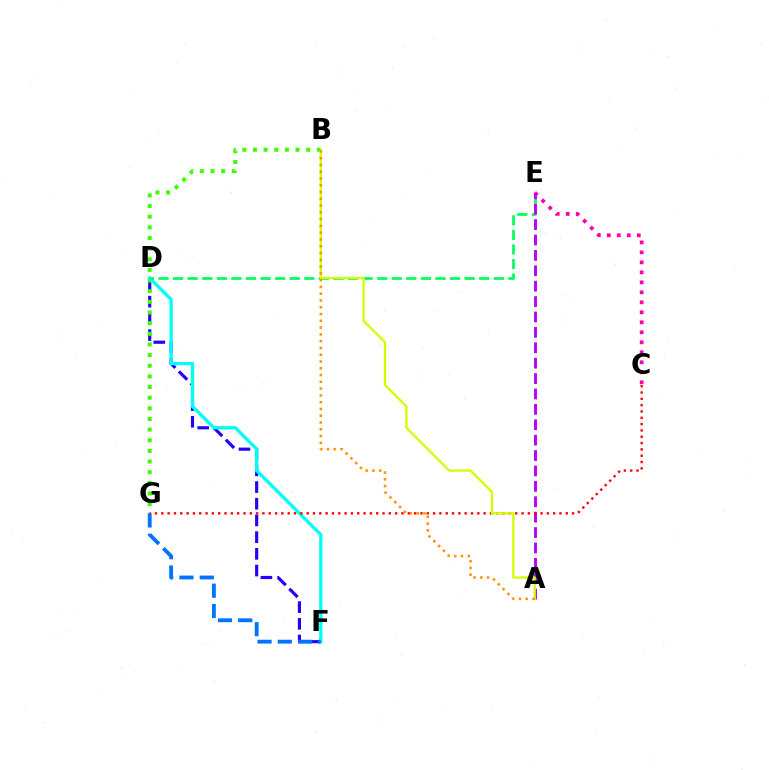{('D', 'F'): [{'color': '#2500ff', 'line_style': 'dashed', 'thickness': 2.27}, {'color': '#00fff6', 'line_style': 'solid', 'thickness': 2.36}], ('B', 'G'): [{'color': '#3dff00', 'line_style': 'dotted', 'thickness': 2.89}], ('D', 'E'): [{'color': '#00ff5c', 'line_style': 'dashed', 'thickness': 1.98}], ('C', 'E'): [{'color': '#ff00ac', 'line_style': 'dotted', 'thickness': 2.71}], ('A', 'E'): [{'color': '#b900ff', 'line_style': 'dashed', 'thickness': 2.09}], ('F', 'G'): [{'color': '#0074ff', 'line_style': 'dashed', 'thickness': 2.76}], ('C', 'G'): [{'color': '#ff0000', 'line_style': 'dotted', 'thickness': 1.72}], ('A', 'B'): [{'color': '#d1ff00', 'line_style': 'solid', 'thickness': 1.65}, {'color': '#ff9400', 'line_style': 'dotted', 'thickness': 1.84}]}